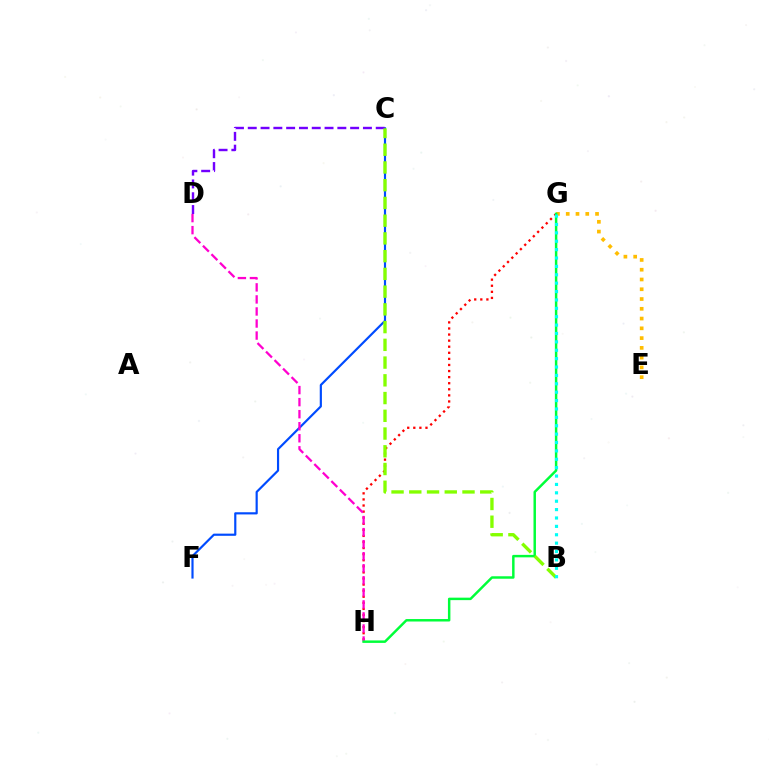{('C', 'F'): [{'color': '#004bff', 'line_style': 'solid', 'thickness': 1.57}], ('G', 'H'): [{'color': '#ff0000', 'line_style': 'dotted', 'thickness': 1.65}, {'color': '#00ff39', 'line_style': 'solid', 'thickness': 1.78}], ('D', 'H'): [{'color': '#ff00cf', 'line_style': 'dashed', 'thickness': 1.64}], ('E', 'G'): [{'color': '#ffbd00', 'line_style': 'dotted', 'thickness': 2.65}], ('C', 'D'): [{'color': '#7200ff', 'line_style': 'dashed', 'thickness': 1.74}], ('B', 'C'): [{'color': '#84ff00', 'line_style': 'dashed', 'thickness': 2.41}], ('B', 'G'): [{'color': '#00fff6', 'line_style': 'dotted', 'thickness': 2.28}]}